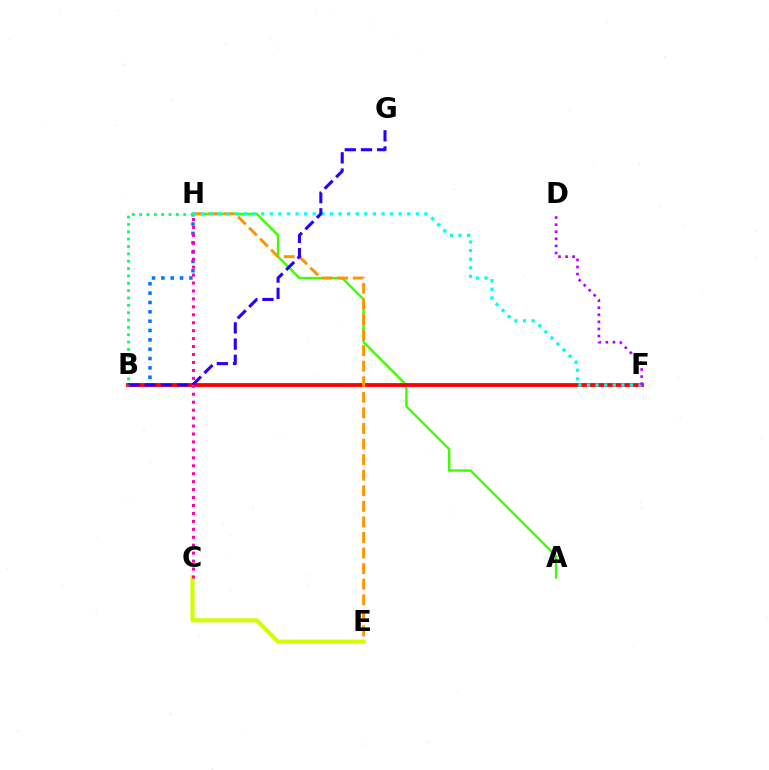{('B', 'H'): [{'color': '#0074ff', 'line_style': 'dotted', 'thickness': 2.54}, {'color': '#00ff5c', 'line_style': 'dotted', 'thickness': 2.0}], ('A', 'H'): [{'color': '#3dff00', 'line_style': 'solid', 'thickness': 1.72}], ('B', 'F'): [{'color': '#ff0000', 'line_style': 'solid', 'thickness': 2.73}], ('E', 'H'): [{'color': '#ff9400', 'line_style': 'dashed', 'thickness': 2.12}], ('F', 'H'): [{'color': '#00fff6', 'line_style': 'dotted', 'thickness': 2.33}], ('D', 'F'): [{'color': '#b900ff', 'line_style': 'dotted', 'thickness': 1.92}], ('B', 'G'): [{'color': '#2500ff', 'line_style': 'dashed', 'thickness': 2.2}], ('C', 'E'): [{'color': '#d1ff00', 'line_style': 'solid', 'thickness': 2.96}], ('C', 'H'): [{'color': '#ff00ac', 'line_style': 'dotted', 'thickness': 2.16}]}